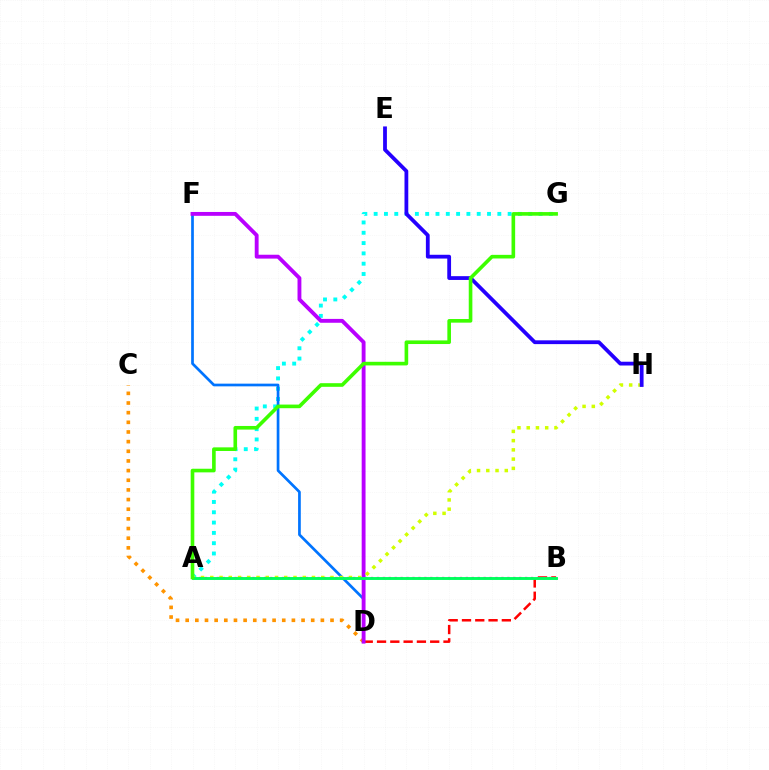{('C', 'D'): [{'color': '#ff9400', 'line_style': 'dotted', 'thickness': 2.62}], ('B', 'D'): [{'color': '#ff0000', 'line_style': 'dashed', 'thickness': 1.81}], ('A', 'G'): [{'color': '#00fff6', 'line_style': 'dotted', 'thickness': 2.8}, {'color': '#3dff00', 'line_style': 'solid', 'thickness': 2.61}], ('D', 'F'): [{'color': '#0074ff', 'line_style': 'solid', 'thickness': 1.95}, {'color': '#b900ff', 'line_style': 'solid', 'thickness': 2.78}], ('A', 'B'): [{'color': '#ff00ac', 'line_style': 'dotted', 'thickness': 1.61}, {'color': '#00ff5c', 'line_style': 'solid', 'thickness': 2.09}], ('A', 'H'): [{'color': '#d1ff00', 'line_style': 'dotted', 'thickness': 2.51}], ('E', 'H'): [{'color': '#2500ff', 'line_style': 'solid', 'thickness': 2.73}]}